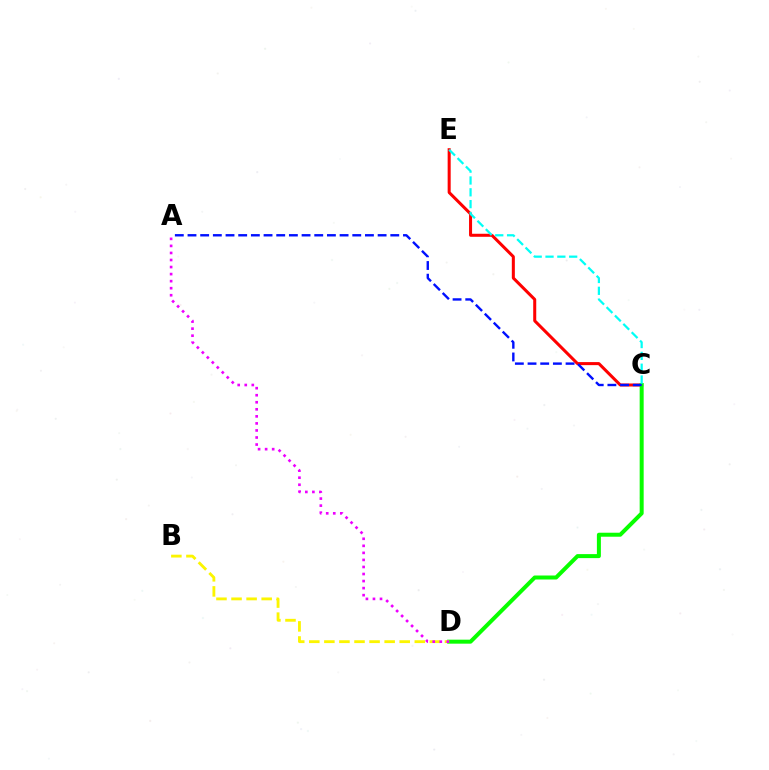{('C', 'E'): [{'color': '#ff0000', 'line_style': 'solid', 'thickness': 2.18}, {'color': '#00fff6', 'line_style': 'dashed', 'thickness': 1.61}], ('C', 'D'): [{'color': '#08ff00', 'line_style': 'solid', 'thickness': 2.88}], ('A', 'C'): [{'color': '#0010ff', 'line_style': 'dashed', 'thickness': 1.72}], ('B', 'D'): [{'color': '#fcf500', 'line_style': 'dashed', 'thickness': 2.05}], ('A', 'D'): [{'color': '#ee00ff', 'line_style': 'dotted', 'thickness': 1.91}]}